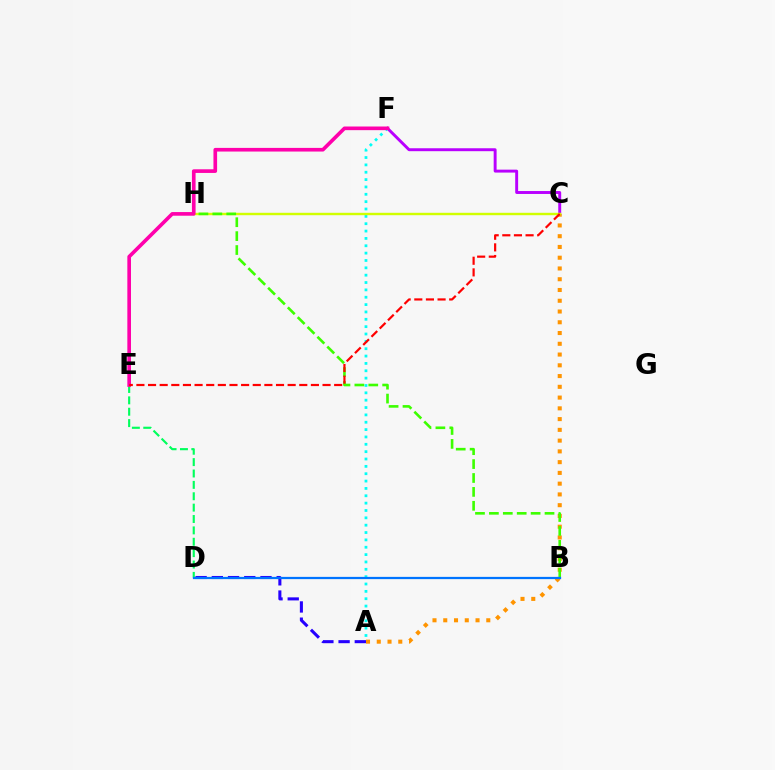{('C', 'F'): [{'color': '#b900ff', 'line_style': 'solid', 'thickness': 2.11}], ('A', 'F'): [{'color': '#00fff6', 'line_style': 'dotted', 'thickness': 2.0}], ('A', 'C'): [{'color': '#ff9400', 'line_style': 'dotted', 'thickness': 2.92}], ('C', 'H'): [{'color': '#d1ff00', 'line_style': 'solid', 'thickness': 1.73}], ('A', 'D'): [{'color': '#2500ff', 'line_style': 'dashed', 'thickness': 2.2}], ('B', 'H'): [{'color': '#3dff00', 'line_style': 'dashed', 'thickness': 1.89}], ('D', 'E'): [{'color': '#00ff5c', 'line_style': 'dashed', 'thickness': 1.55}], ('B', 'D'): [{'color': '#0074ff', 'line_style': 'solid', 'thickness': 1.62}], ('E', 'F'): [{'color': '#ff00ac', 'line_style': 'solid', 'thickness': 2.63}], ('C', 'E'): [{'color': '#ff0000', 'line_style': 'dashed', 'thickness': 1.58}]}